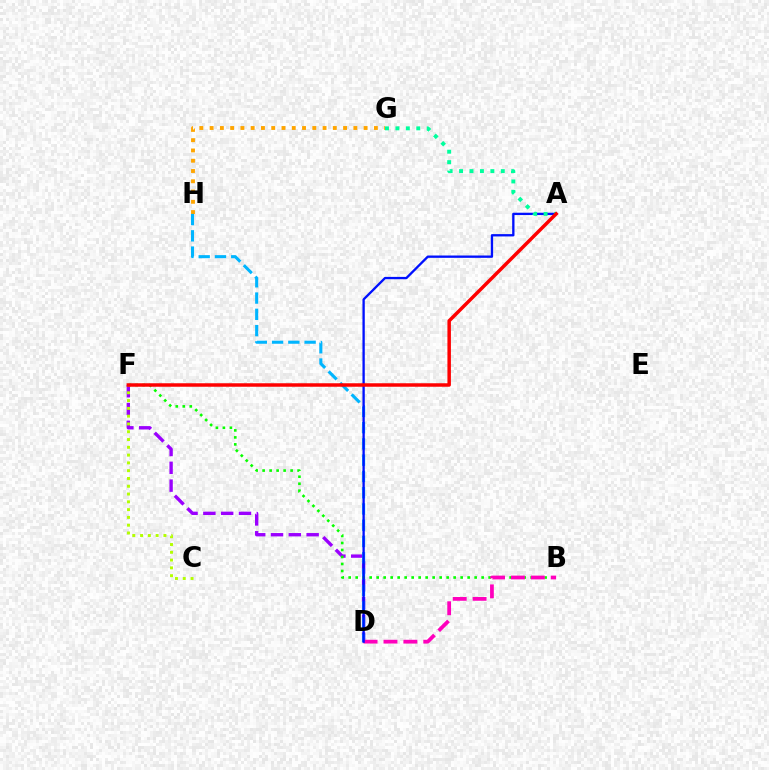{('G', 'H'): [{'color': '#ffa500', 'line_style': 'dotted', 'thickness': 2.79}], ('D', 'F'): [{'color': '#9b00ff', 'line_style': 'dashed', 'thickness': 2.42}], ('D', 'H'): [{'color': '#00b5ff', 'line_style': 'dashed', 'thickness': 2.21}], ('B', 'F'): [{'color': '#08ff00', 'line_style': 'dotted', 'thickness': 1.9}], ('C', 'F'): [{'color': '#b3ff00', 'line_style': 'dotted', 'thickness': 2.12}], ('B', 'D'): [{'color': '#ff00bd', 'line_style': 'dashed', 'thickness': 2.7}], ('A', 'D'): [{'color': '#0010ff', 'line_style': 'solid', 'thickness': 1.68}], ('A', 'G'): [{'color': '#00ff9d', 'line_style': 'dotted', 'thickness': 2.83}], ('A', 'F'): [{'color': '#ff0000', 'line_style': 'solid', 'thickness': 2.51}]}